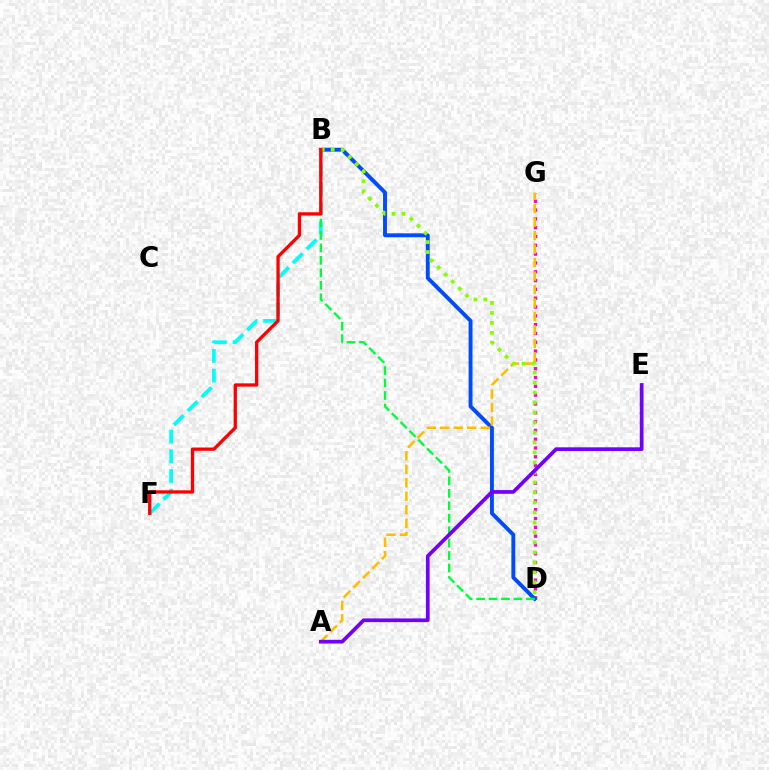{('D', 'G'): [{'color': '#ff00cf', 'line_style': 'dotted', 'thickness': 2.39}], ('B', 'D'): [{'color': '#004bff', 'line_style': 'solid', 'thickness': 2.8}, {'color': '#00ff39', 'line_style': 'dashed', 'thickness': 1.69}, {'color': '#84ff00', 'line_style': 'dotted', 'thickness': 2.71}], ('B', 'F'): [{'color': '#00fff6', 'line_style': 'dashed', 'thickness': 2.67}, {'color': '#ff0000', 'line_style': 'solid', 'thickness': 2.37}], ('A', 'G'): [{'color': '#ffbd00', 'line_style': 'dashed', 'thickness': 1.83}], ('A', 'E'): [{'color': '#7200ff', 'line_style': 'solid', 'thickness': 2.68}]}